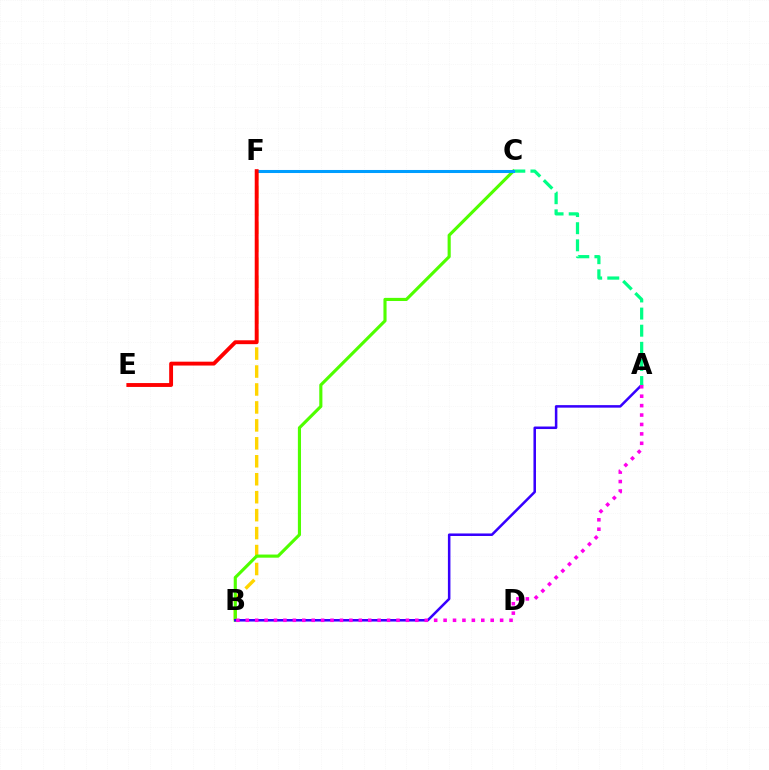{('B', 'F'): [{'color': '#ffd500', 'line_style': 'dashed', 'thickness': 2.44}], ('B', 'C'): [{'color': '#4fff00', 'line_style': 'solid', 'thickness': 2.25}], ('A', 'B'): [{'color': '#3700ff', 'line_style': 'solid', 'thickness': 1.82}, {'color': '#ff00ed', 'line_style': 'dotted', 'thickness': 2.56}], ('A', 'C'): [{'color': '#00ff86', 'line_style': 'dashed', 'thickness': 2.33}], ('C', 'F'): [{'color': '#009eff', 'line_style': 'solid', 'thickness': 2.19}], ('E', 'F'): [{'color': '#ff0000', 'line_style': 'solid', 'thickness': 2.79}]}